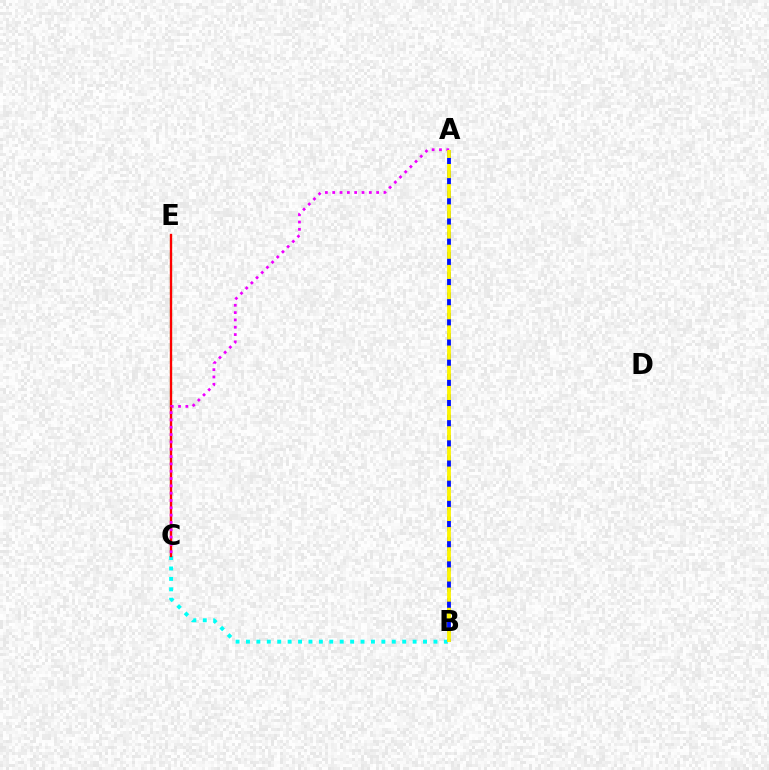{('B', 'C'): [{'color': '#00fff6', 'line_style': 'dotted', 'thickness': 2.83}], ('C', 'E'): [{'color': '#08ff00', 'line_style': 'dashed', 'thickness': 1.55}, {'color': '#ff0000', 'line_style': 'solid', 'thickness': 1.68}], ('A', 'B'): [{'color': '#0010ff', 'line_style': 'dashed', 'thickness': 2.77}, {'color': '#fcf500', 'line_style': 'dashed', 'thickness': 2.74}], ('A', 'C'): [{'color': '#ee00ff', 'line_style': 'dotted', 'thickness': 1.99}]}